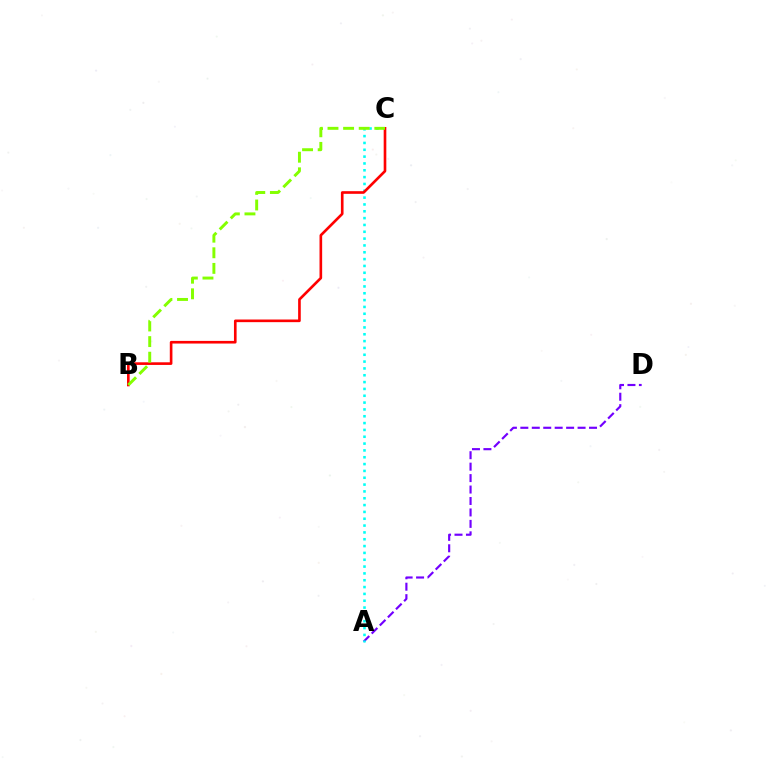{('A', 'D'): [{'color': '#7200ff', 'line_style': 'dashed', 'thickness': 1.55}], ('A', 'C'): [{'color': '#00fff6', 'line_style': 'dotted', 'thickness': 1.86}], ('B', 'C'): [{'color': '#ff0000', 'line_style': 'solid', 'thickness': 1.9}, {'color': '#84ff00', 'line_style': 'dashed', 'thickness': 2.12}]}